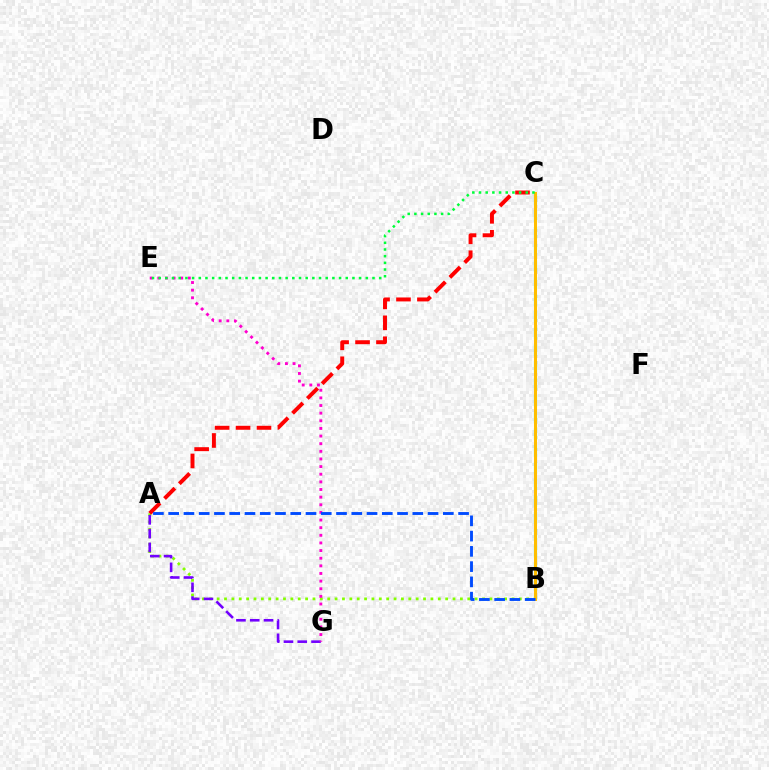{('A', 'B'): [{'color': '#84ff00', 'line_style': 'dotted', 'thickness': 2.0}, {'color': '#004bff', 'line_style': 'dashed', 'thickness': 2.07}], ('B', 'C'): [{'color': '#00fff6', 'line_style': 'dashed', 'thickness': 2.28}, {'color': '#ffbd00', 'line_style': 'solid', 'thickness': 2.18}], ('A', 'G'): [{'color': '#7200ff', 'line_style': 'dashed', 'thickness': 1.87}], ('A', 'C'): [{'color': '#ff0000', 'line_style': 'dashed', 'thickness': 2.84}], ('E', 'G'): [{'color': '#ff00cf', 'line_style': 'dotted', 'thickness': 2.07}], ('C', 'E'): [{'color': '#00ff39', 'line_style': 'dotted', 'thickness': 1.82}]}